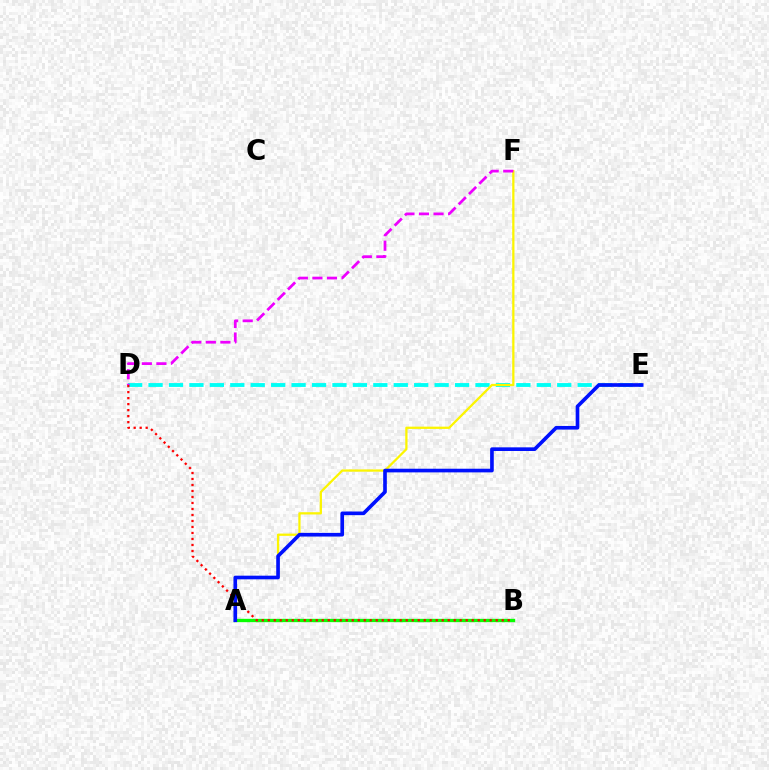{('D', 'E'): [{'color': '#00fff6', 'line_style': 'dashed', 'thickness': 2.78}], ('A', 'F'): [{'color': '#fcf500', 'line_style': 'solid', 'thickness': 1.63}], ('A', 'B'): [{'color': '#08ff00', 'line_style': 'solid', 'thickness': 2.4}], ('B', 'D'): [{'color': '#ff0000', 'line_style': 'dotted', 'thickness': 1.63}], ('A', 'E'): [{'color': '#0010ff', 'line_style': 'solid', 'thickness': 2.63}], ('D', 'F'): [{'color': '#ee00ff', 'line_style': 'dashed', 'thickness': 1.98}]}